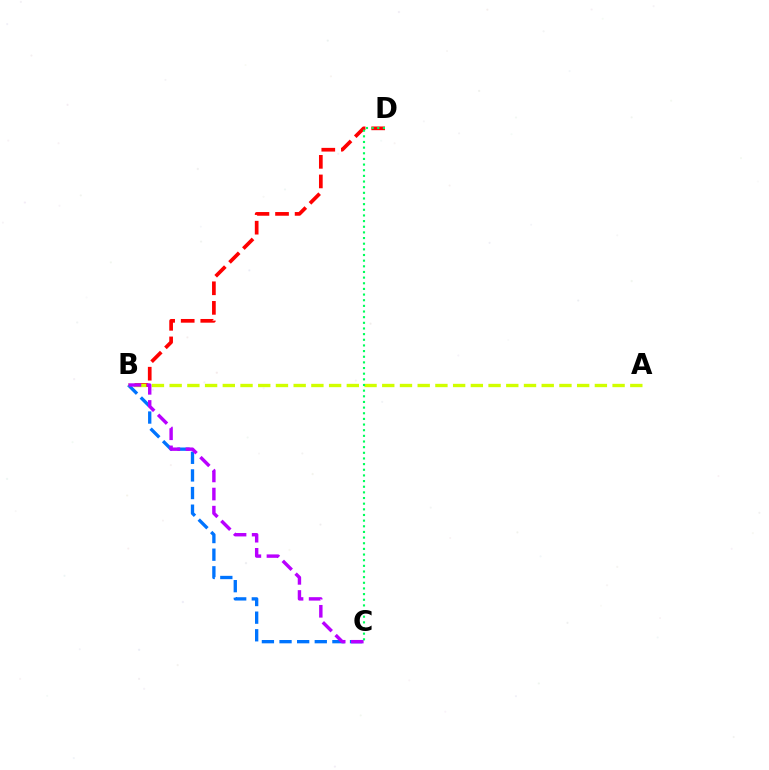{('B', 'D'): [{'color': '#ff0000', 'line_style': 'dashed', 'thickness': 2.66}], ('B', 'C'): [{'color': '#0074ff', 'line_style': 'dashed', 'thickness': 2.39}, {'color': '#b900ff', 'line_style': 'dashed', 'thickness': 2.46}], ('A', 'B'): [{'color': '#d1ff00', 'line_style': 'dashed', 'thickness': 2.41}], ('C', 'D'): [{'color': '#00ff5c', 'line_style': 'dotted', 'thickness': 1.54}]}